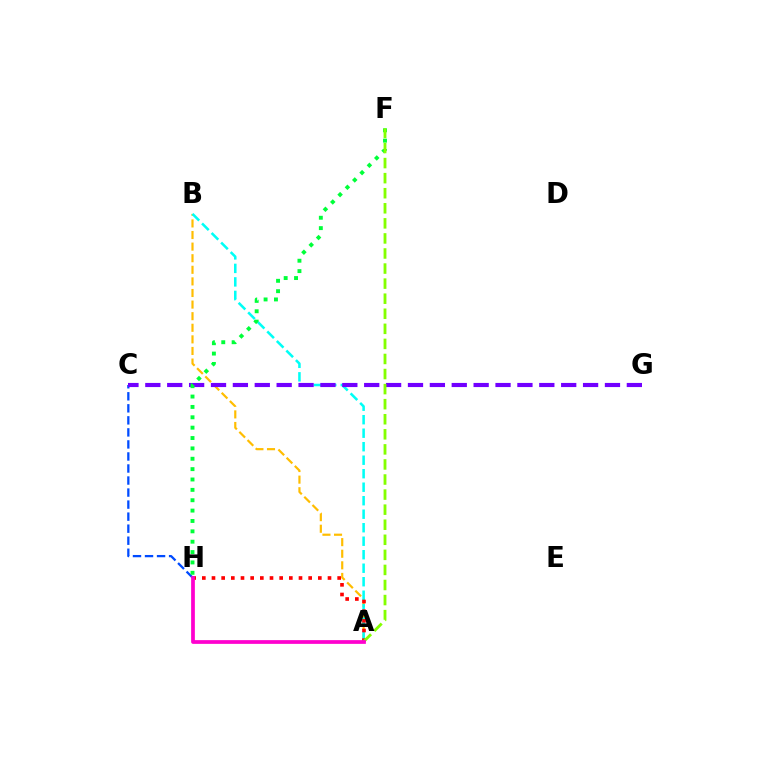{('A', 'B'): [{'color': '#ffbd00', 'line_style': 'dashed', 'thickness': 1.58}, {'color': '#00fff6', 'line_style': 'dashed', 'thickness': 1.83}], ('C', 'H'): [{'color': '#004bff', 'line_style': 'dashed', 'thickness': 1.63}], ('C', 'G'): [{'color': '#7200ff', 'line_style': 'dashed', 'thickness': 2.97}], ('A', 'H'): [{'color': '#ff0000', 'line_style': 'dotted', 'thickness': 2.63}, {'color': '#ff00cf', 'line_style': 'solid', 'thickness': 2.69}], ('F', 'H'): [{'color': '#00ff39', 'line_style': 'dotted', 'thickness': 2.82}], ('A', 'F'): [{'color': '#84ff00', 'line_style': 'dashed', 'thickness': 2.05}]}